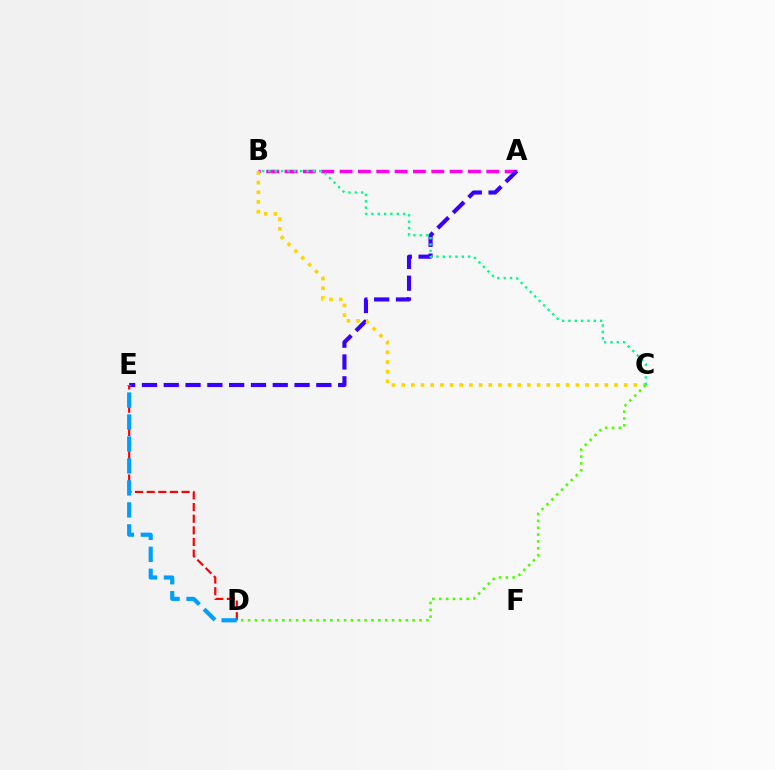{('A', 'B'): [{'color': '#ff00ed', 'line_style': 'dashed', 'thickness': 2.49}], ('A', 'E'): [{'color': '#3700ff', 'line_style': 'dashed', 'thickness': 2.96}], ('B', 'C'): [{'color': '#ffd500', 'line_style': 'dotted', 'thickness': 2.63}, {'color': '#00ff86', 'line_style': 'dotted', 'thickness': 1.72}], ('D', 'E'): [{'color': '#ff0000', 'line_style': 'dashed', 'thickness': 1.58}, {'color': '#009eff', 'line_style': 'dashed', 'thickness': 2.99}], ('C', 'D'): [{'color': '#4fff00', 'line_style': 'dotted', 'thickness': 1.86}]}